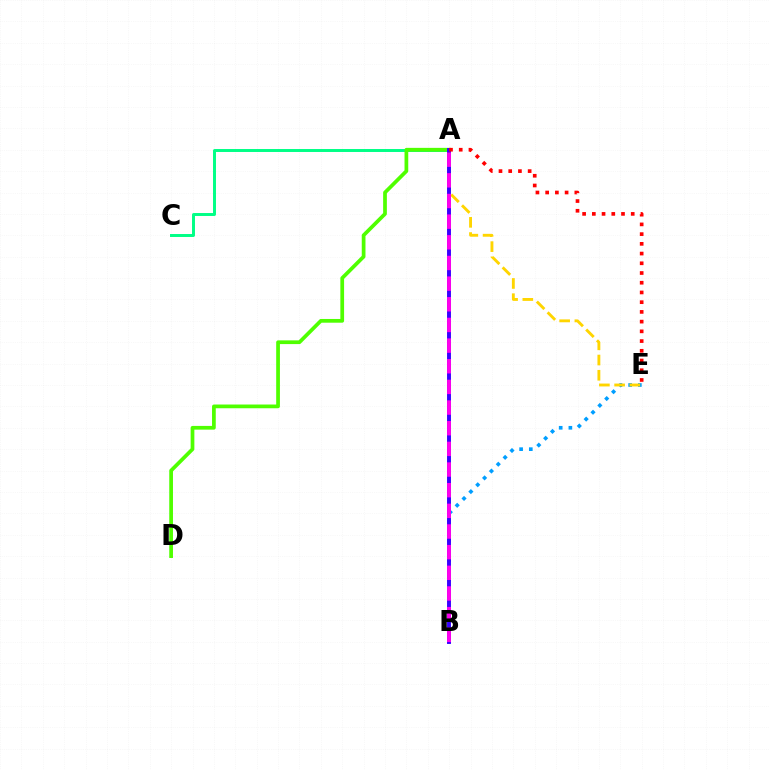{('A', 'C'): [{'color': '#00ff86', 'line_style': 'solid', 'thickness': 2.13}], ('B', 'E'): [{'color': '#009eff', 'line_style': 'dotted', 'thickness': 2.63}], ('A', 'E'): [{'color': '#ffd500', 'line_style': 'dashed', 'thickness': 2.07}, {'color': '#ff0000', 'line_style': 'dotted', 'thickness': 2.64}], ('A', 'D'): [{'color': '#4fff00', 'line_style': 'solid', 'thickness': 2.68}], ('A', 'B'): [{'color': '#3700ff', 'line_style': 'solid', 'thickness': 2.82}, {'color': '#ff00ed', 'line_style': 'dashed', 'thickness': 2.81}]}